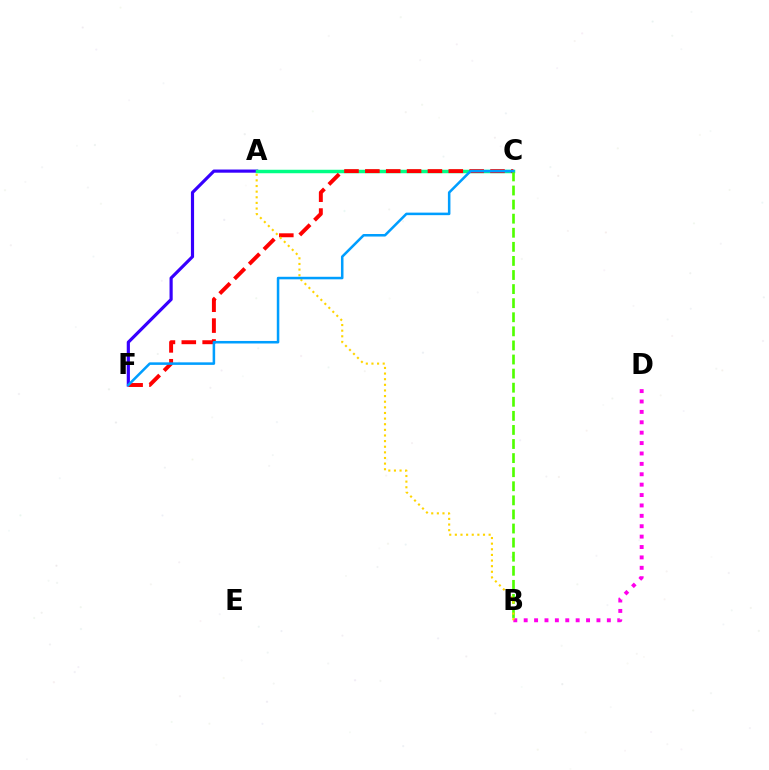{('A', 'F'): [{'color': '#3700ff', 'line_style': 'solid', 'thickness': 2.28}], ('B', 'D'): [{'color': '#ff00ed', 'line_style': 'dotted', 'thickness': 2.82}], ('A', 'C'): [{'color': '#00ff86', 'line_style': 'solid', 'thickness': 2.5}], ('C', 'F'): [{'color': '#ff0000', 'line_style': 'dashed', 'thickness': 2.83}, {'color': '#009eff', 'line_style': 'solid', 'thickness': 1.82}], ('B', 'C'): [{'color': '#4fff00', 'line_style': 'dashed', 'thickness': 1.91}], ('A', 'B'): [{'color': '#ffd500', 'line_style': 'dotted', 'thickness': 1.53}]}